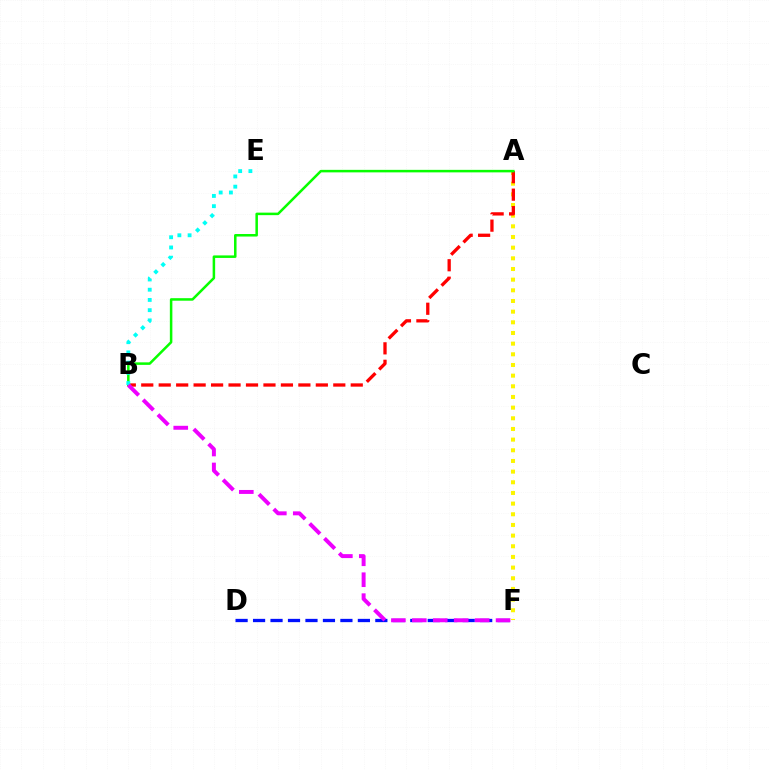{('A', 'F'): [{'color': '#fcf500', 'line_style': 'dotted', 'thickness': 2.9}], ('A', 'B'): [{'color': '#ff0000', 'line_style': 'dashed', 'thickness': 2.37}, {'color': '#08ff00', 'line_style': 'solid', 'thickness': 1.82}], ('D', 'F'): [{'color': '#0010ff', 'line_style': 'dashed', 'thickness': 2.37}], ('B', 'E'): [{'color': '#00fff6', 'line_style': 'dotted', 'thickness': 2.78}], ('B', 'F'): [{'color': '#ee00ff', 'line_style': 'dashed', 'thickness': 2.84}]}